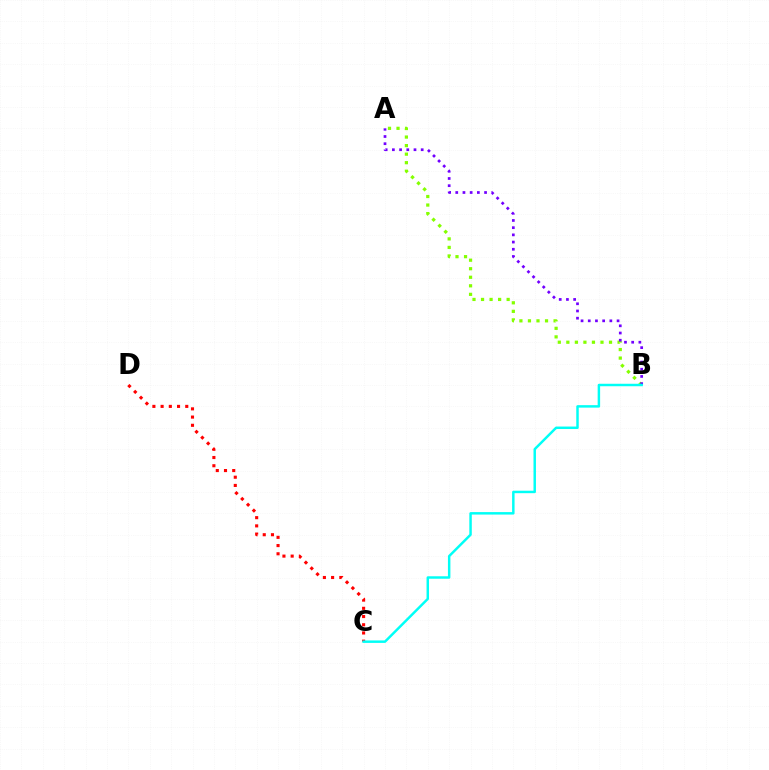{('A', 'B'): [{'color': '#84ff00', 'line_style': 'dotted', 'thickness': 2.32}, {'color': '#7200ff', 'line_style': 'dotted', 'thickness': 1.96}], ('C', 'D'): [{'color': '#ff0000', 'line_style': 'dotted', 'thickness': 2.23}], ('B', 'C'): [{'color': '#00fff6', 'line_style': 'solid', 'thickness': 1.78}]}